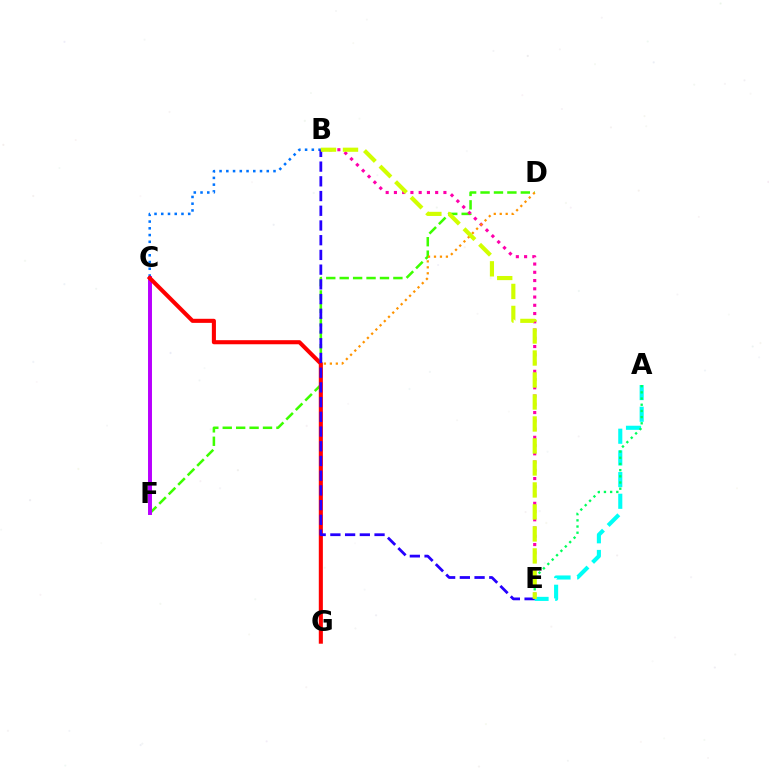{('D', 'F'): [{'color': '#3dff00', 'line_style': 'dashed', 'thickness': 1.82}], ('A', 'E'): [{'color': '#00fff6', 'line_style': 'dashed', 'thickness': 2.95}, {'color': '#00ff5c', 'line_style': 'dotted', 'thickness': 1.68}], ('B', 'E'): [{'color': '#ff00ac', 'line_style': 'dotted', 'thickness': 2.24}, {'color': '#2500ff', 'line_style': 'dashed', 'thickness': 2.0}, {'color': '#d1ff00', 'line_style': 'dashed', 'thickness': 2.99}], ('D', 'G'): [{'color': '#ff9400', 'line_style': 'dotted', 'thickness': 1.62}], ('C', 'F'): [{'color': '#b900ff', 'line_style': 'solid', 'thickness': 2.85}], ('B', 'C'): [{'color': '#0074ff', 'line_style': 'dotted', 'thickness': 1.83}], ('C', 'G'): [{'color': '#ff0000', 'line_style': 'solid', 'thickness': 2.94}]}